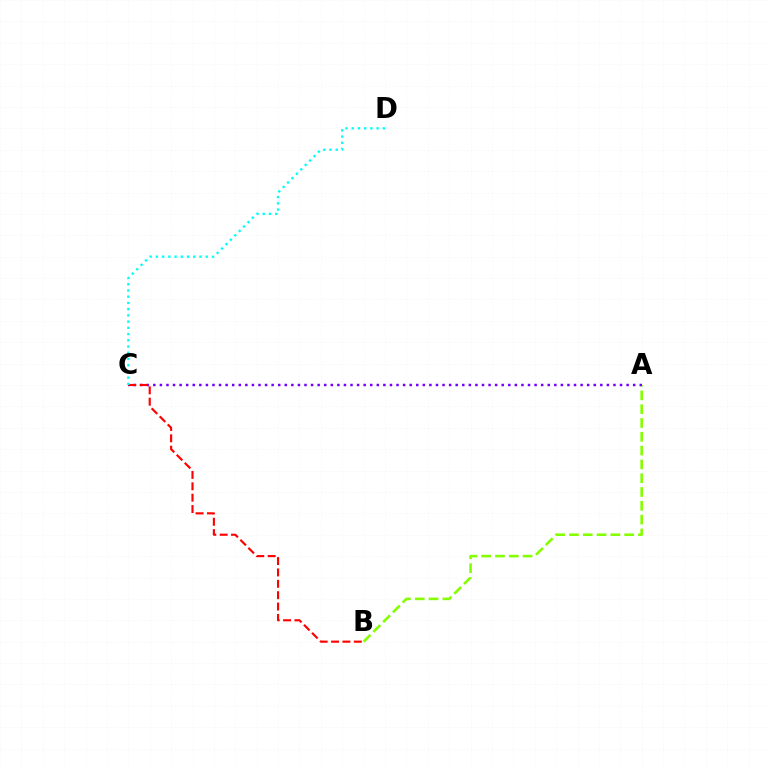{('A', 'B'): [{'color': '#84ff00', 'line_style': 'dashed', 'thickness': 1.88}], ('A', 'C'): [{'color': '#7200ff', 'line_style': 'dotted', 'thickness': 1.79}], ('B', 'C'): [{'color': '#ff0000', 'line_style': 'dashed', 'thickness': 1.54}], ('C', 'D'): [{'color': '#00fff6', 'line_style': 'dotted', 'thickness': 1.69}]}